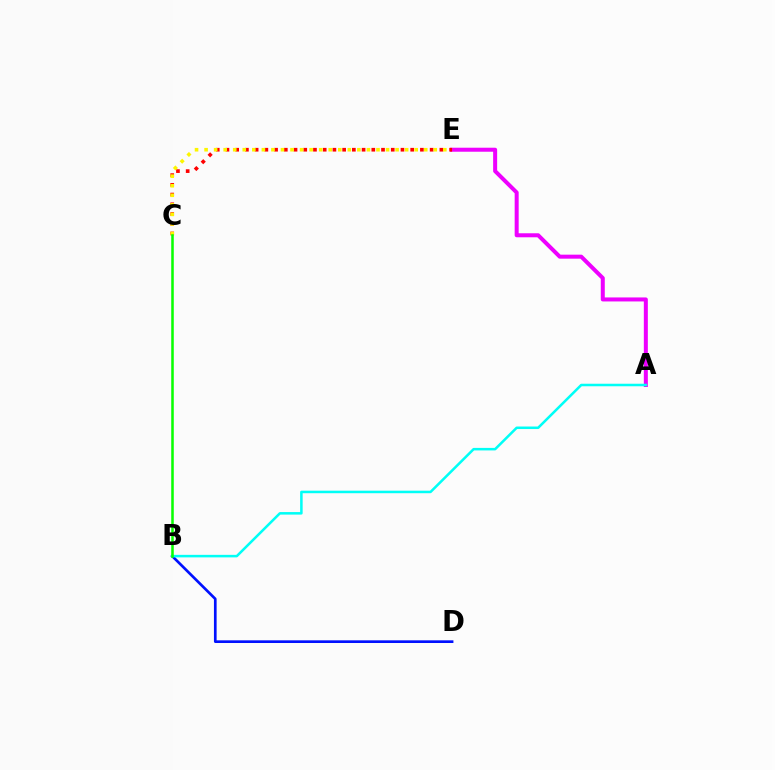{('A', 'E'): [{'color': '#ee00ff', 'line_style': 'solid', 'thickness': 2.89}], ('C', 'E'): [{'color': '#ff0000', 'line_style': 'dotted', 'thickness': 2.64}, {'color': '#fcf500', 'line_style': 'dotted', 'thickness': 2.59}], ('B', 'D'): [{'color': '#0010ff', 'line_style': 'solid', 'thickness': 1.93}], ('A', 'B'): [{'color': '#00fff6', 'line_style': 'solid', 'thickness': 1.82}], ('B', 'C'): [{'color': '#08ff00', 'line_style': 'solid', 'thickness': 1.83}]}